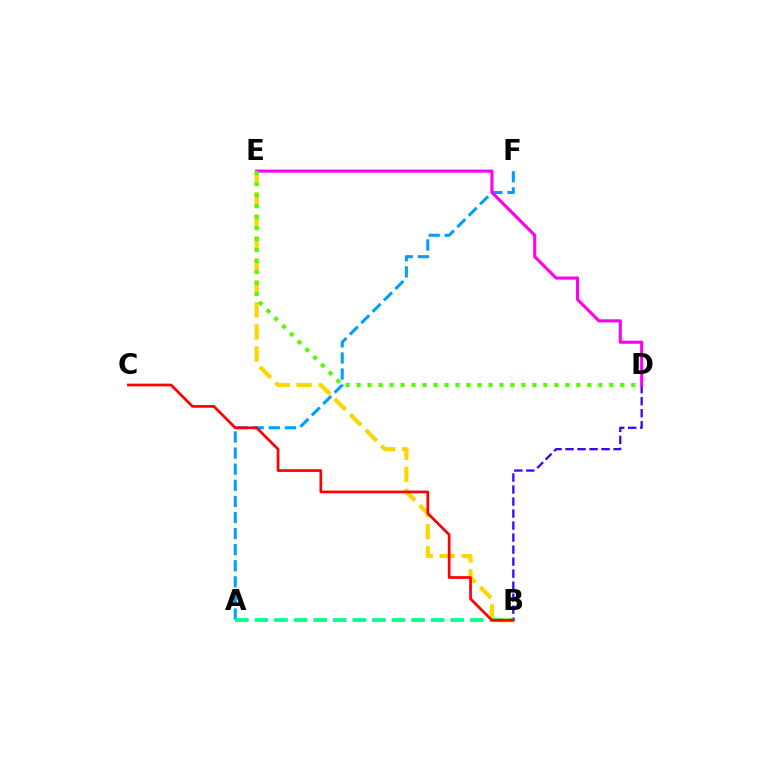{('B', 'E'): [{'color': '#ffd500', 'line_style': 'dashed', 'thickness': 2.99}], ('A', 'F'): [{'color': '#009eff', 'line_style': 'dashed', 'thickness': 2.19}], ('B', 'D'): [{'color': '#3700ff', 'line_style': 'dashed', 'thickness': 1.63}], ('D', 'E'): [{'color': '#ff00ed', 'line_style': 'solid', 'thickness': 2.22}, {'color': '#4fff00', 'line_style': 'dotted', 'thickness': 2.98}], ('A', 'B'): [{'color': '#00ff86', 'line_style': 'dashed', 'thickness': 2.66}], ('B', 'C'): [{'color': '#ff0000', 'line_style': 'solid', 'thickness': 1.95}]}